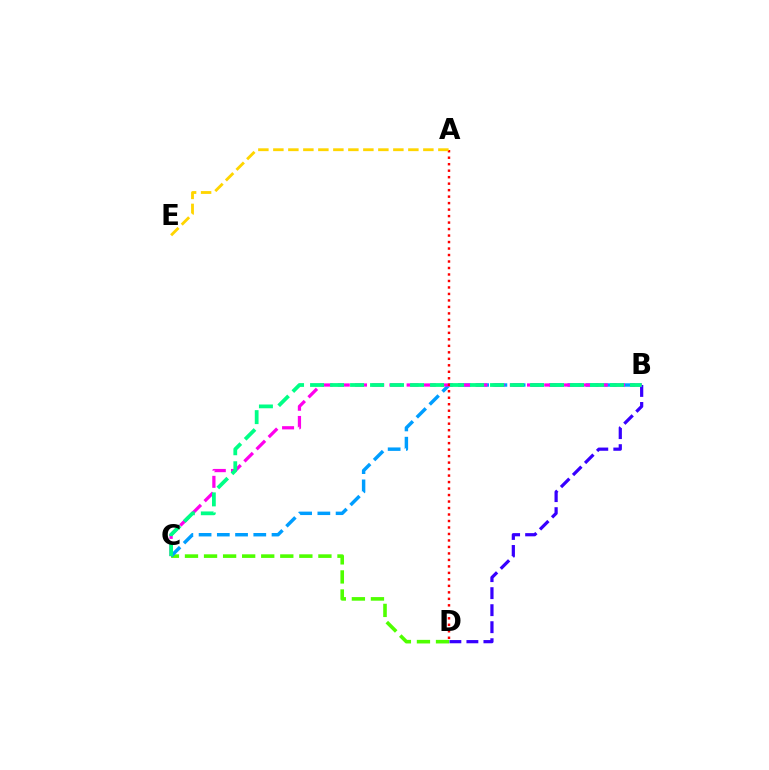{('B', 'D'): [{'color': '#3700ff', 'line_style': 'dashed', 'thickness': 2.31}], ('C', 'D'): [{'color': '#4fff00', 'line_style': 'dashed', 'thickness': 2.59}], ('B', 'C'): [{'color': '#009eff', 'line_style': 'dashed', 'thickness': 2.48}, {'color': '#ff00ed', 'line_style': 'dashed', 'thickness': 2.34}, {'color': '#00ff86', 'line_style': 'dashed', 'thickness': 2.72}], ('A', 'D'): [{'color': '#ff0000', 'line_style': 'dotted', 'thickness': 1.76}], ('A', 'E'): [{'color': '#ffd500', 'line_style': 'dashed', 'thickness': 2.04}]}